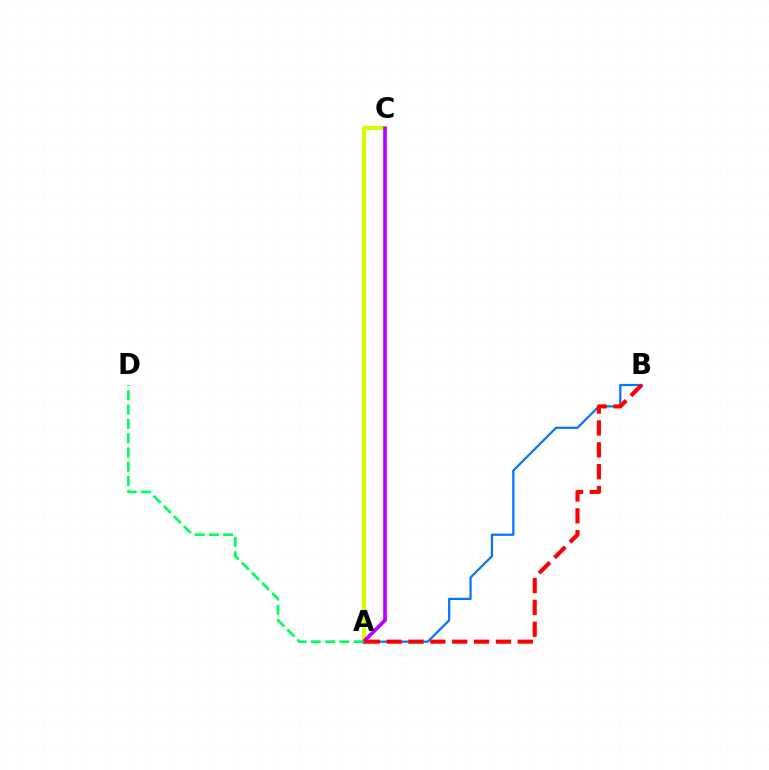{('A', 'C'): [{'color': '#d1ff00', 'line_style': 'solid', 'thickness': 2.98}, {'color': '#b900ff', 'line_style': 'solid', 'thickness': 2.64}], ('A', 'B'): [{'color': '#0074ff', 'line_style': 'solid', 'thickness': 1.59}, {'color': '#ff0000', 'line_style': 'dashed', 'thickness': 2.97}], ('A', 'D'): [{'color': '#00ff5c', 'line_style': 'dashed', 'thickness': 1.94}]}